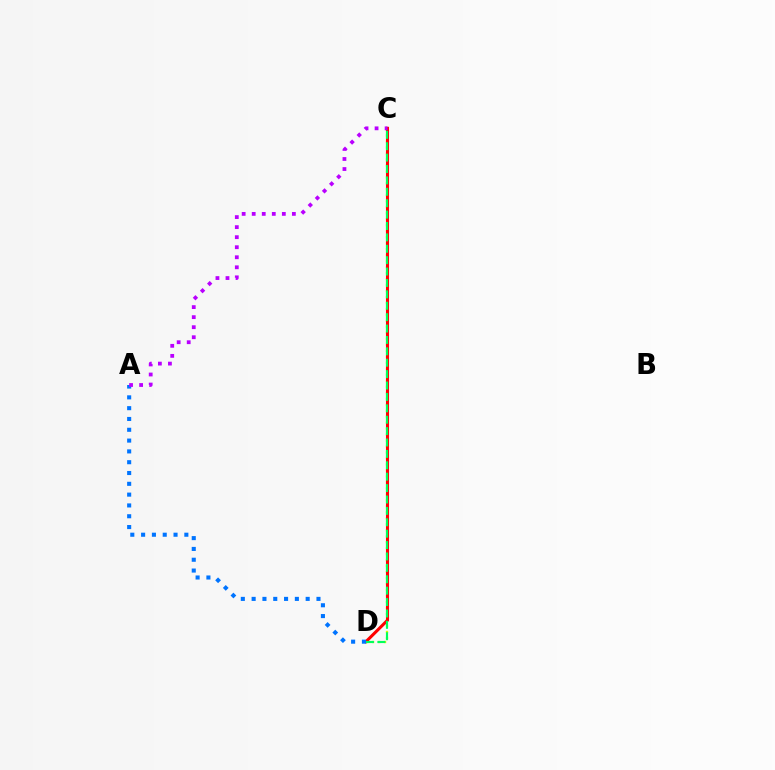{('C', 'D'): [{'color': '#d1ff00', 'line_style': 'dotted', 'thickness': 1.63}, {'color': '#ff0000', 'line_style': 'solid', 'thickness': 2.2}, {'color': '#00ff5c', 'line_style': 'dashed', 'thickness': 1.55}], ('A', 'D'): [{'color': '#0074ff', 'line_style': 'dotted', 'thickness': 2.94}], ('A', 'C'): [{'color': '#b900ff', 'line_style': 'dotted', 'thickness': 2.73}]}